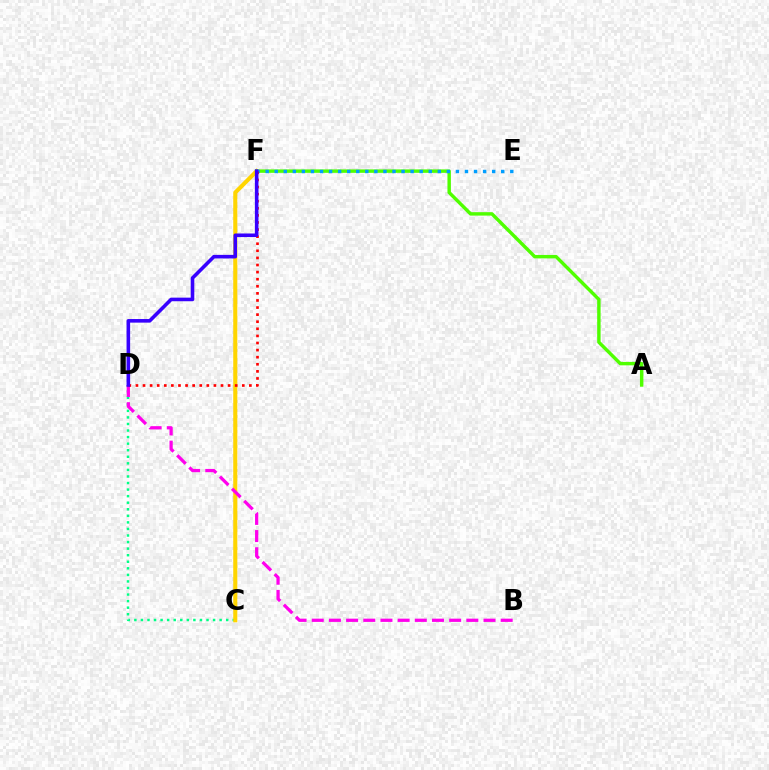{('C', 'D'): [{'color': '#00ff86', 'line_style': 'dotted', 'thickness': 1.78}], ('C', 'F'): [{'color': '#ffd500', 'line_style': 'solid', 'thickness': 2.94}], ('B', 'D'): [{'color': '#ff00ed', 'line_style': 'dashed', 'thickness': 2.33}], ('A', 'F'): [{'color': '#4fff00', 'line_style': 'solid', 'thickness': 2.47}], ('E', 'F'): [{'color': '#009eff', 'line_style': 'dotted', 'thickness': 2.46}], ('D', 'F'): [{'color': '#ff0000', 'line_style': 'dotted', 'thickness': 1.93}, {'color': '#3700ff', 'line_style': 'solid', 'thickness': 2.58}]}